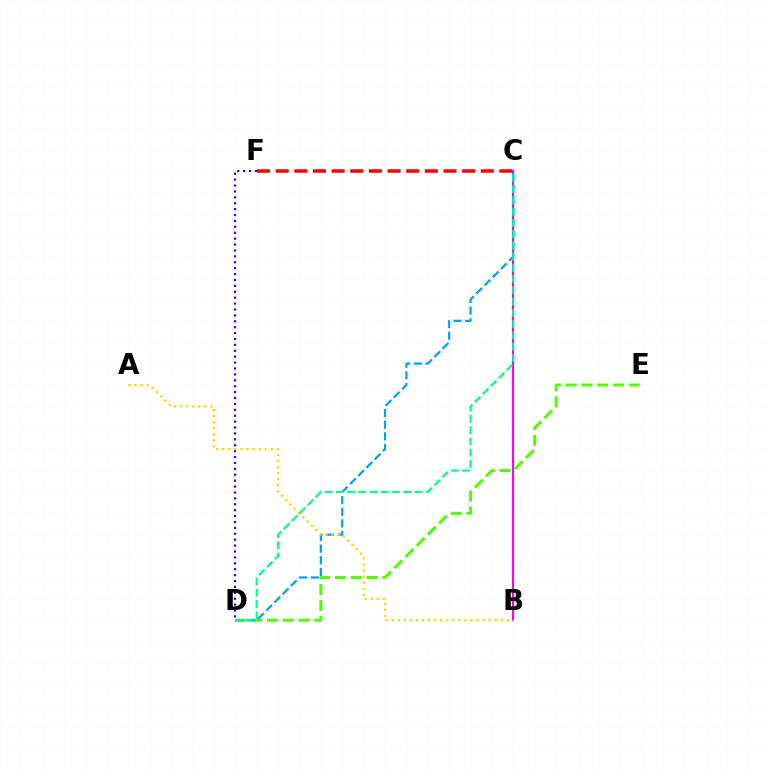{('D', 'E'): [{'color': '#4fff00', 'line_style': 'dashed', 'thickness': 2.15}], ('C', 'F'): [{'color': '#ff0000', 'line_style': 'dashed', 'thickness': 2.53}], ('B', 'C'): [{'color': '#ff00ed', 'line_style': 'solid', 'thickness': 1.51}], ('D', 'F'): [{'color': '#3700ff', 'line_style': 'dotted', 'thickness': 1.6}], ('C', 'D'): [{'color': '#009eff', 'line_style': 'dashed', 'thickness': 1.58}, {'color': '#00ff86', 'line_style': 'dashed', 'thickness': 1.53}], ('A', 'B'): [{'color': '#ffd500', 'line_style': 'dotted', 'thickness': 1.65}]}